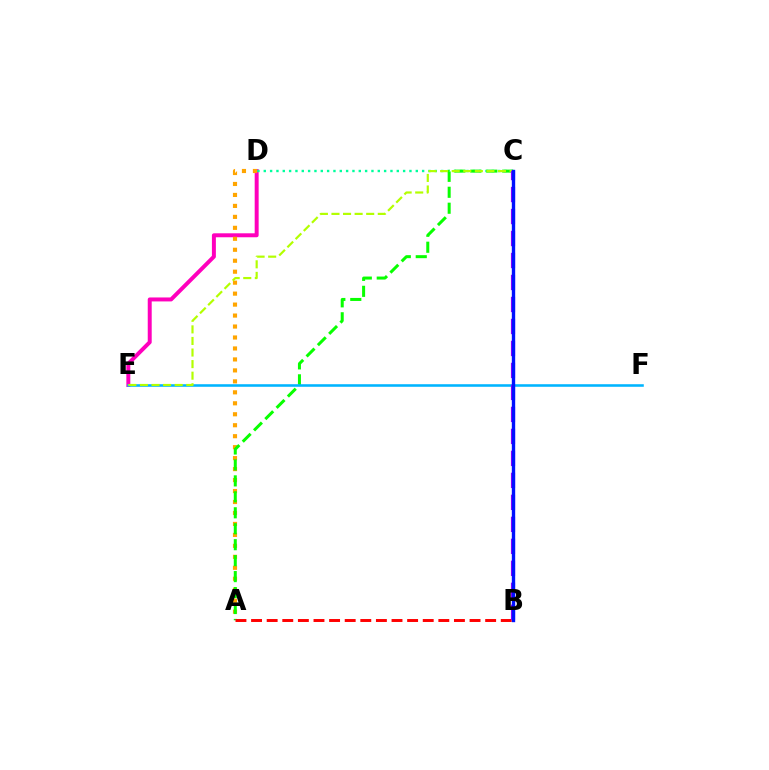{('D', 'E'): [{'color': '#ff00bd', 'line_style': 'solid', 'thickness': 2.85}], ('A', 'D'): [{'color': '#ffa500', 'line_style': 'dotted', 'thickness': 2.98}], ('C', 'D'): [{'color': '#00ff9d', 'line_style': 'dotted', 'thickness': 1.72}], ('A', 'C'): [{'color': '#08ff00', 'line_style': 'dashed', 'thickness': 2.17}], ('E', 'F'): [{'color': '#00b5ff', 'line_style': 'solid', 'thickness': 1.85}], ('A', 'B'): [{'color': '#ff0000', 'line_style': 'dashed', 'thickness': 2.12}], ('C', 'E'): [{'color': '#b3ff00', 'line_style': 'dashed', 'thickness': 1.57}], ('B', 'C'): [{'color': '#9b00ff', 'line_style': 'dashed', 'thickness': 2.99}, {'color': '#0010ff', 'line_style': 'solid', 'thickness': 2.42}]}